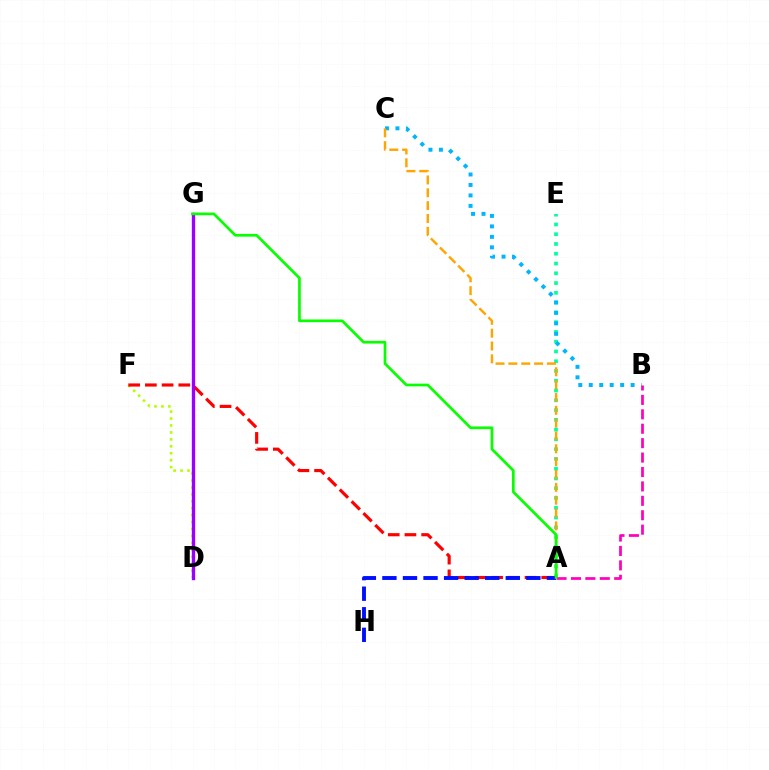{('A', 'E'): [{'color': '#00ff9d', 'line_style': 'dotted', 'thickness': 2.65}], ('B', 'C'): [{'color': '#00b5ff', 'line_style': 'dotted', 'thickness': 2.84}], ('D', 'F'): [{'color': '#b3ff00', 'line_style': 'dotted', 'thickness': 1.89}], ('A', 'B'): [{'color': '#ff00bd', 'line_style': 'dashed', 'thickness': 1.96}], ('A', 'C'): [{'color': '#ffa500', 'line_style': 'dashed', 'thickness': 1.74}], ('A', 'F'): [{'color': '#ff0000', 'line_style': 'dashed', 'thickness': 2.27}], ('D', 'G'): [{'color': '#9b00ff', 'line_style': 'solid', 'thickness': 2.42}], ('A', 'H'): [{'color': '#0010ff', 'line_style': 'dashed', 'thickness': 2.79}], ('A', 'G'): [{'color': '#08ff00', 'line_style': 'solid', 'thickness': 1.95}]}